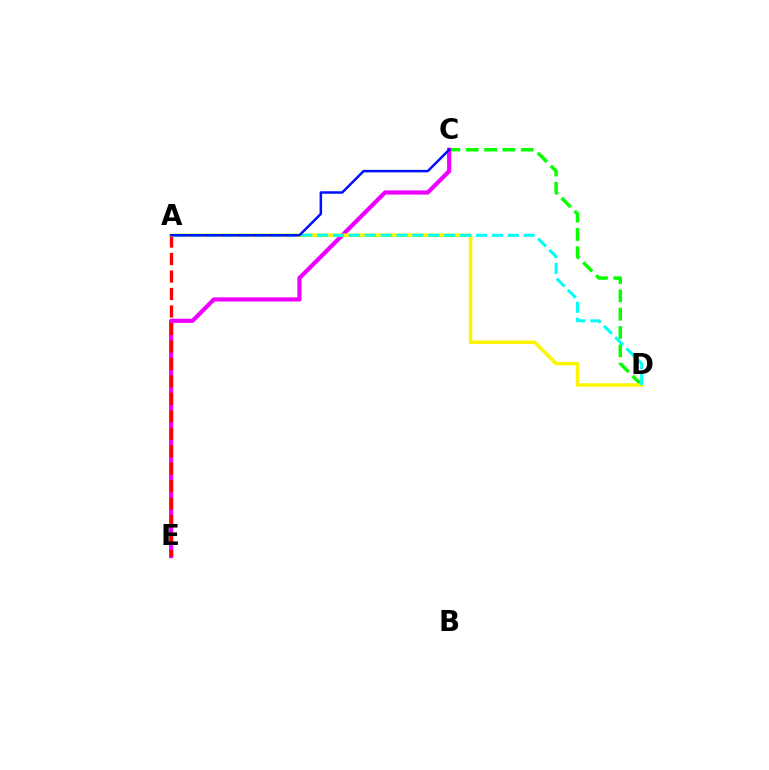{('C', 'D'): [{'color': '#08ff00', 'line_style': 'dashed', 'thickness': 2.49}], ('C', 'E'): [{'color': '#ee00ff', 'line_style': 'solid', 'thickness': 3.0}], ('A', 'E'): [{'color': '#ff0000', 'line_style': 'dashed', 'thickness': 2.37}], ('A', 'D'): [{'color': '#fcf500', 'line_style': 'solid', 'thickness': 2.51}, {'color': '#00fff6', 'line_style': 'dashed', 'thickness': 2.16}], ('A', 'C'): [{'color': '#0010ff', 'line_style': 'solid', 'thickness': 1.79}]}